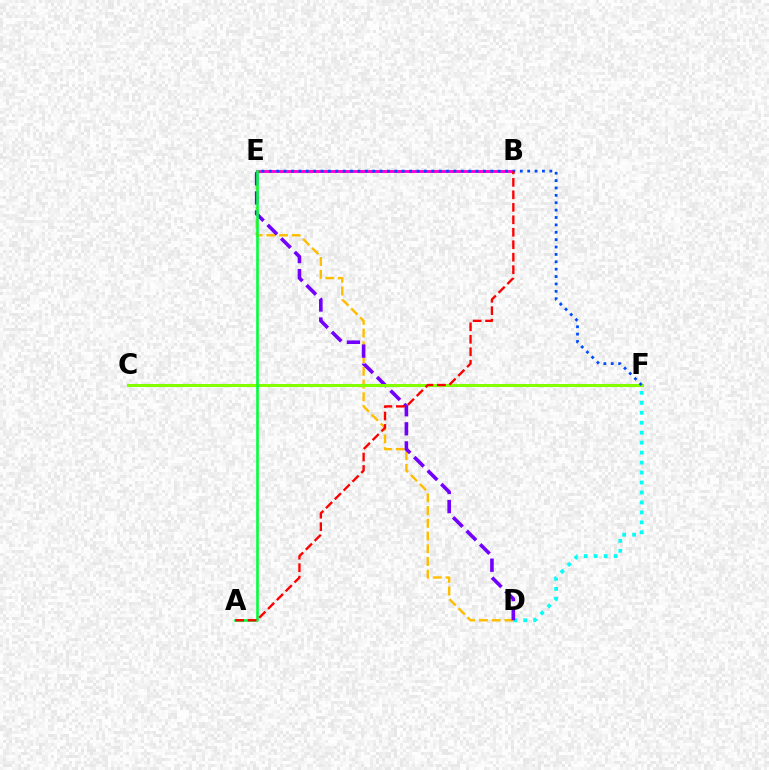{('D', 'E'): [{'color': '#ffbd00', 'line_style': 'dashed', 'thickness': 1.73}, {'color': '#7200ff', 'line_style': 'dashed', 'thickness': 2.59}], ('B', 'E'): [{'color': '#ff00cf', 'line_style': 'solid', 'thickness': 2.1}], ('D', 'F'): [{'color': '#00fff6', 'line_style': 'dotted', 'thickness': 2.71}], ('C', 'F'): [{'color': '#84ff00', 'line_style': 'solid', 'thickness': 2.17}], ('E', 'F'): [{'color': '#004bff', 'line_style': 'dotted', 'thickness': 2.01}], ('A', 'E'): [{'color': '#00ff39', 'line_style': 'solid', 'thickness': 1.87}], ('A', 'B'): [{'color': '#ff0000', 'line_style': 'dashed', 'thickness': 1.69}]}